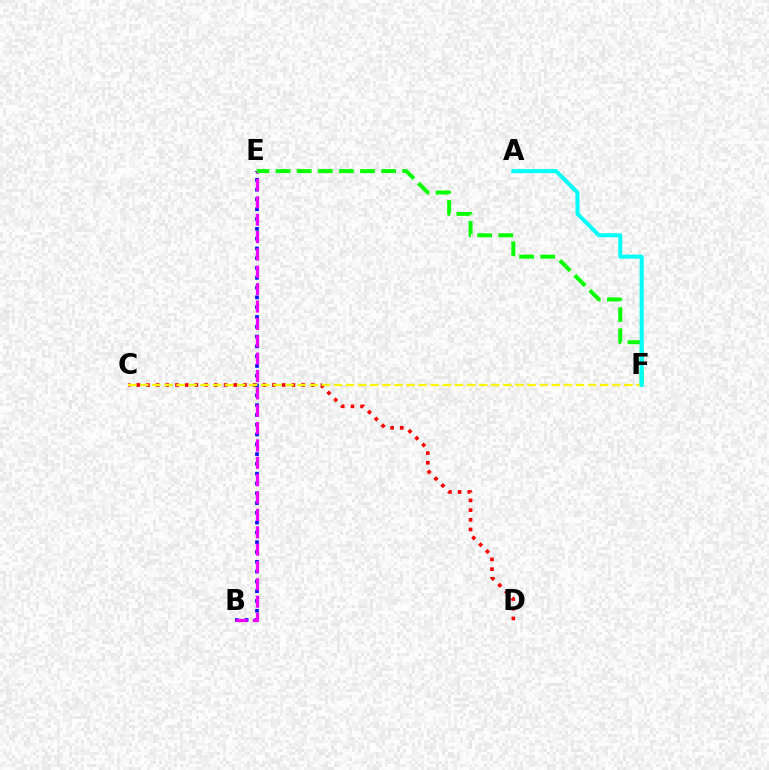{('C', 'D'): [{'color': '#ff0000', 'line_style': 'dotted', 'thickness': 2.63}], ('B', 'E'): [{'color': '#0010ff', 'line_style': 'dotted', 'thickness': 2.66}, {'color': '#ee00ff', 'line_style': 'dashed', 'thickness': 2.36}], ('E', 'F'): [{'color': '#08ff00', 'line_style': 'dashed', 'thickness': 2.87}], ('C', 'F'): [{'color': '#fcf500', 'line_style': 'dashed', 'thickness': 1.64}], ('A', 'F'): [{'color': '#00fff6', 'line_style': 'solid', 'thickness': 2.89}]}